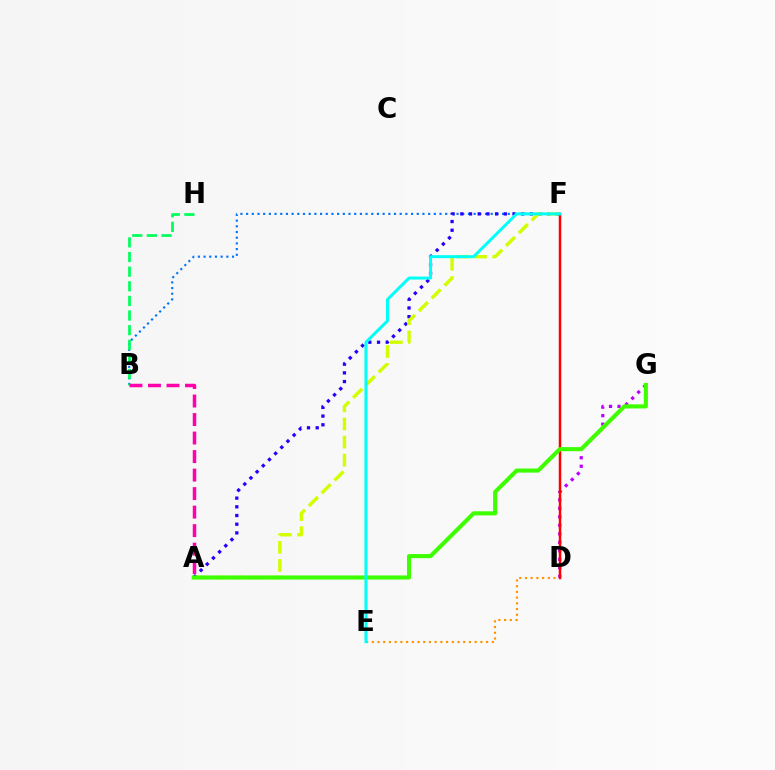{('D', 'E'): [{'color': '#ff9400', 'line_style': 'dotted', 'thickness': 1.55}], ('B', 'F'): [{'color': '#0074ff', 'line_style': 'dotted', 'thickness': 1.55}], ('A', 'F'): [{'color': '#2500ff', 'line_style': 'dotted', 'thickness': 2.36}, {'color': '#d1ff00', 'line_style': 'dashed', 'thickness': 2.46}], ('D', 'G'): [{'color': '#b900ff', 'line_style': 'dotted', 'thickness': 2.31}], ('B', 'H'): [{'color': '#00ff5c', 'line_style': 'dashed', 'thickness': 1.99}], ('D', 'F'): [{'color': '#ff0000', 'line_style': 'solid', 'thickness': 1.79}], ('A', 'G'): [{'color': '#3dff00', 'line_style': 'solid', 'thickness': 2.96}], ('A', 'B'): [{'color': '#ff00ac', 'line_style': 'dashed', 'thickness': 2.52}], ('E', 'F'): [{'color': '#00fff6', 'line_style': 'solid', 'thickness': 2.15}]}